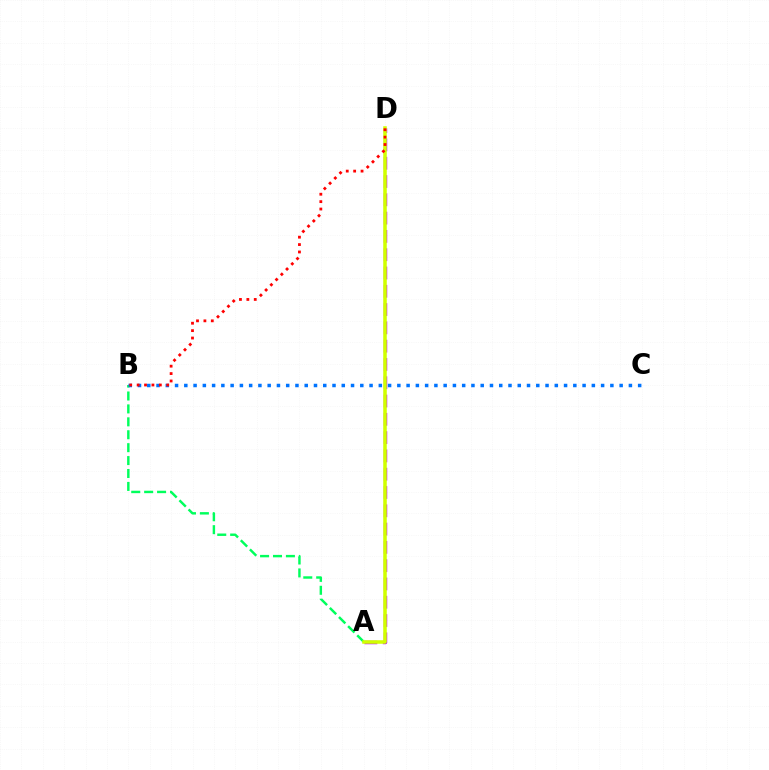{('A', 'B'): [{'color': '#00ff5c', 'line_style': 'dashed', 'thickness': 1.76}], ('A', 'D'): [{'color': '#b900ff', 'line_style': 'dashed', 'thickness': 2.48}, {'color': '#d1ff00', 'line_style': 'solid', 'thickness': 2.54}], ('B', 'C'): [{'color': '#0074ff', 'line_style': 'dotted', 'thickness': 2.52}], ('B', 'D'): [{'color': '#ff0000', 'line_style': 'dotted', 'thickness': 2.01}]}